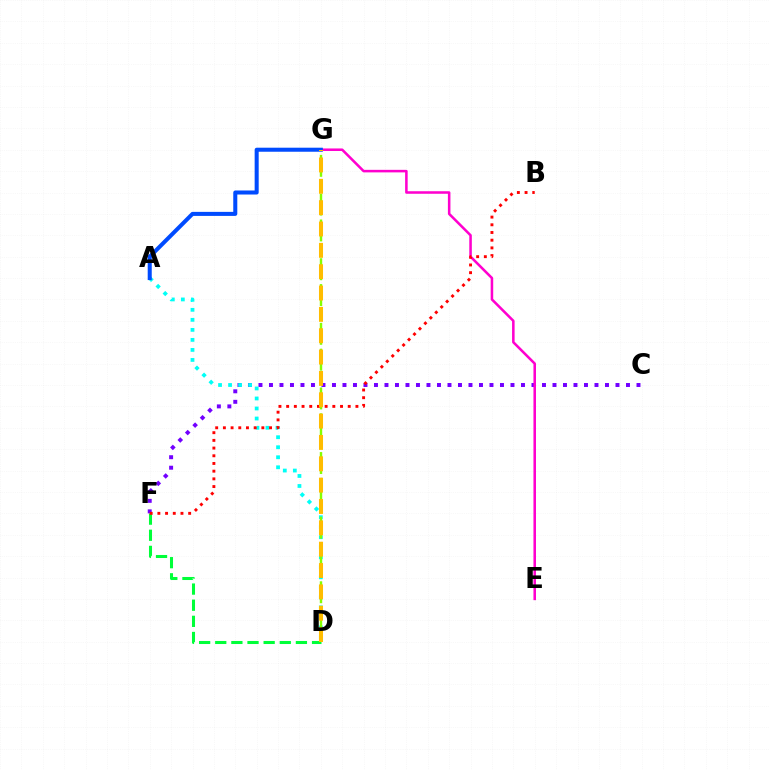{('D', 'F'): [{'color': '#00ff39', 'line_style': 'dashed', 'thickness': 2.19}], ('C', 'F'): [{'color': '#7200ff', 'line_style': 'dotted', 'thickness': 2.85}], ('E', 'G'): [{'color': '#ff00cf', 'line_style': 'solid', 'thickness': 1.83}], ('A', 'D'): [{'color': '#00fff6', 'line_style': 'dotted', 'thickness': 2.72}], ('B', 'F'): [{'color': '#ff0000', 'line_style': 'dotted', 'thickness': 2.09}], ('A', 'G'): [{'color': '#004bff', 'line_style': 'solid', 'thickness': 2.91}], ('D', 'G'): [{'color': '#84ff00', 'line_style': 'dashed', 'thickness': 1.76}, {'color': '#ffbd00', 'line_style': 'dashed', 'thickness': 2.9}]}